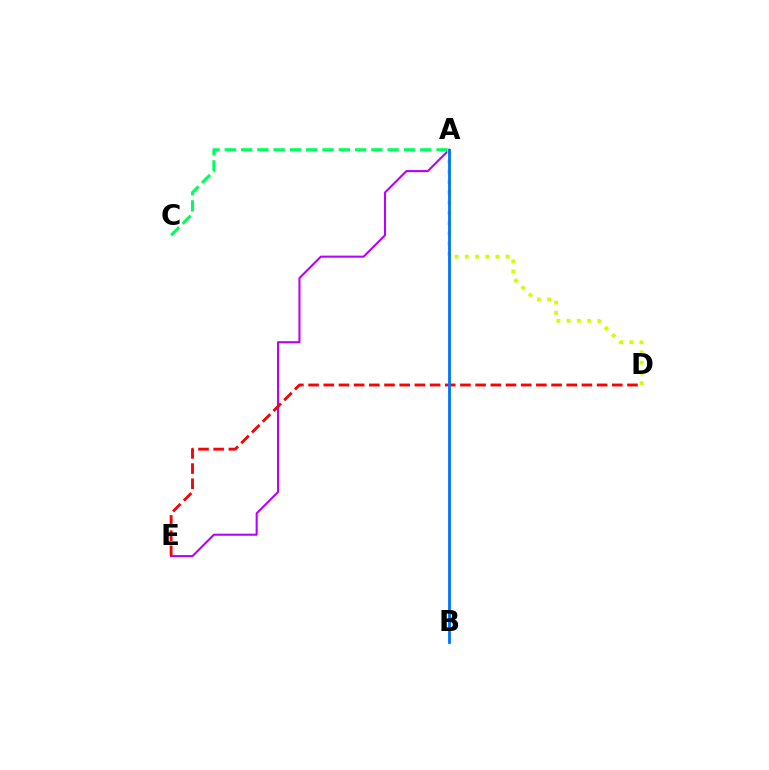{('A', 'E'): [{'color': '#b900ff', 'line_style': 'solid', 'thickness': 1.5}], ('A', 'C'): [{'color': '#00ff5c', 'line_style': 'dashed', 'thickness': 2.21}], ('D', 'E'): [{'color': '#ff0000', 'line_style': 'dashed', 'thickness': 2.06}], ('A', 'D'): [{'color': '#d1ff00', 'line_style': 'dotted', 'thickness': 2.78}], ('A', 'B'): [{'color': '#0074ff', 'line_style': 'solid', 'thickness': 2.03}]}